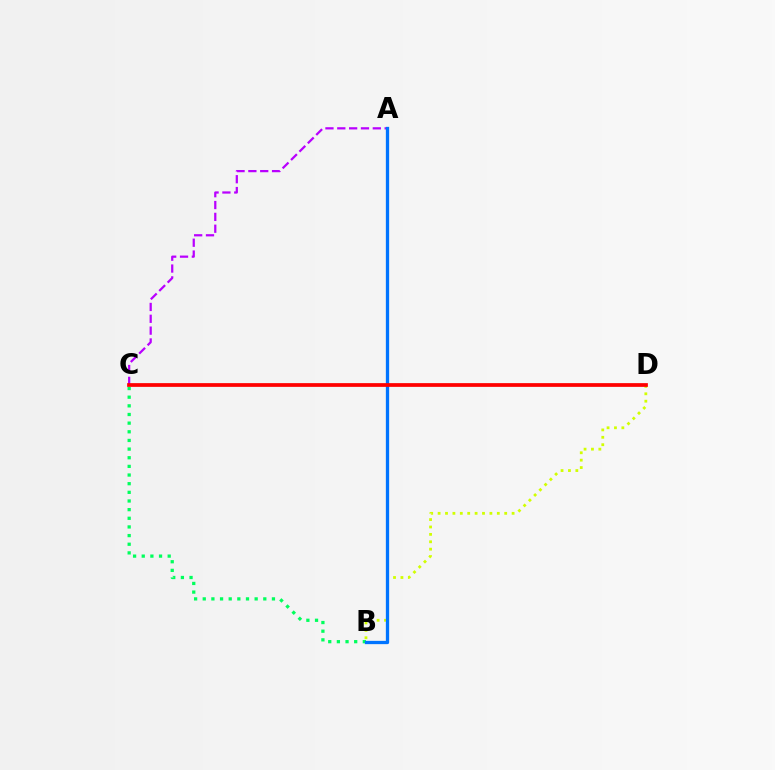{('A', 'C'): [{'color': '#b900ff', 'line_style': 'dashed', 'thickness': 1.61}], ('B', 'C'): [{'color': '#00ff5c', 'line_style': 'dotted', 'thickness': 2.35}], ('B', 'D'): [{'color': '#d1ff00', 'line_style': 'dotted', 'thickness': 2.01}], ('A', 'B'): [{'color': '#0074ff', 'line_style': 'solid', 'thickness': 2.37}], ('C', 'D'): [{'color': '#ff0000', 'line_style': 'solid', 'thickness': 2.69}]}